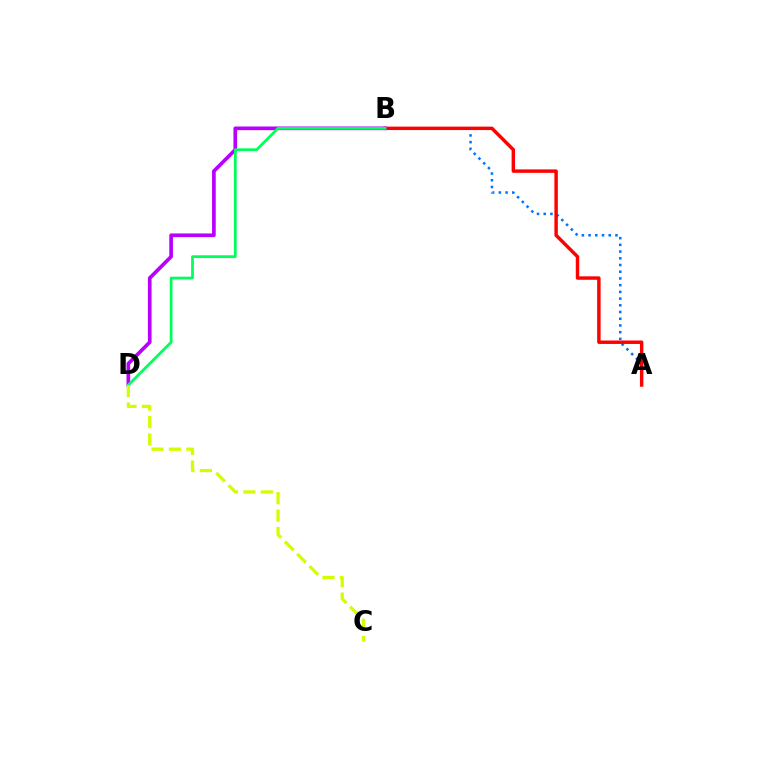{('A', 'B'): [{'color': '#0074ff', 'line_style': 'dotted', 'thickness': 1.82}, {'color': '#ff0000', 'line_style': 'solid', 'thickness': 2.48}], ('B', 'D'): [{'color': '#b900ff', 'line_style': 'solid', 'thickness': 2.65}, {'color': '#00ff5c', 'line_style': 'solid', 'thickness': 2.0}], ('C', 'D'): [{'color': '#d1ff00', 'line_style': 'dashed', 'thickness': 2.37}]}